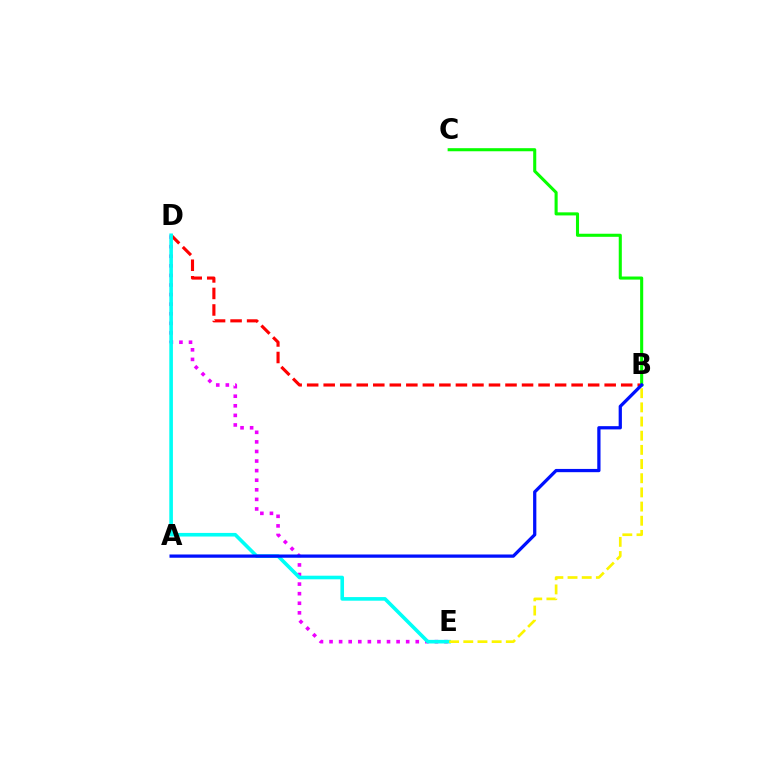{('D', 'E'): [{'color': '#ee00ff', 'line_style': 'dotted', 'thickness': 2.6}, {'color': '#00fff6', 'line_style': 'solid', 'thickness': 2.6}], ('B', 'D'): [{'color': '#ff0000', 'line_style': 'dashed', 'thickness': 2.25}], ('B', 'C'): [{'color': '#08ff00', 'line_style': 'solid', 'thickness': 2.22}], ('B', 'E'): [{'color': '#fcf500', 'line_style': 'dashed', 'thickness': 1.93}], ('A', 'B'): [{'color': '#0010ff', 'line_style': 'solid', 'thickness': 2.34}]}